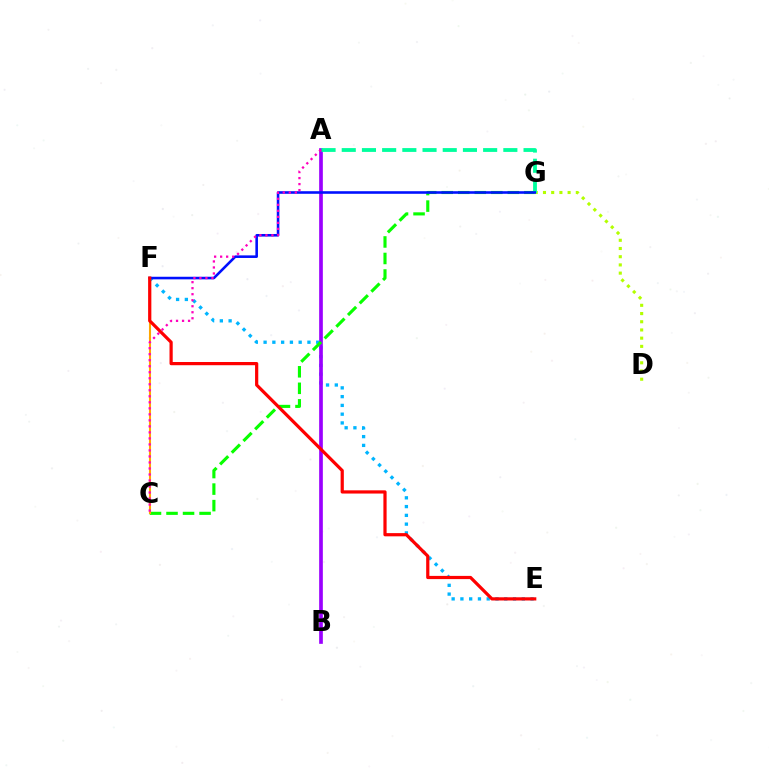{('E', 'F'): [{'color': '#00b5ff', 'line_style': 'dotted', 'thickness': 2.38}, {'color': '#ff0000', 'line_style': 'solid', 'thickness': 2.31}], ('A', 'B'): [{'color': '#9b00ff', 'line_style': 'solid', 'thickness': 2.65}], ('C', 'G'): [{'color': '#08ff00', 'line_style': 'dashed', 'thickness': 2.25}], ('D', 'G'): [{'color': '#b3ff00', 'line_style': 'dotted', 'thickness': 2.23}], ('C', 'F'): [{'color': '#ffa500', 'line_style': 'solid', 'thickness': 1.5}], ('A', 'G'): [{'color': '#00ff9d', 'line_style': 'dashed', 'thickness': 2.74}], ('F', 'G'): [{'color': '#0010ff', 'line_style': 'solid', 'thickness': 1.86}], ('A', 'C'): [{'color': '#ff00bd', 'line_style': 'dotted', 'thickness': 1.63}]}